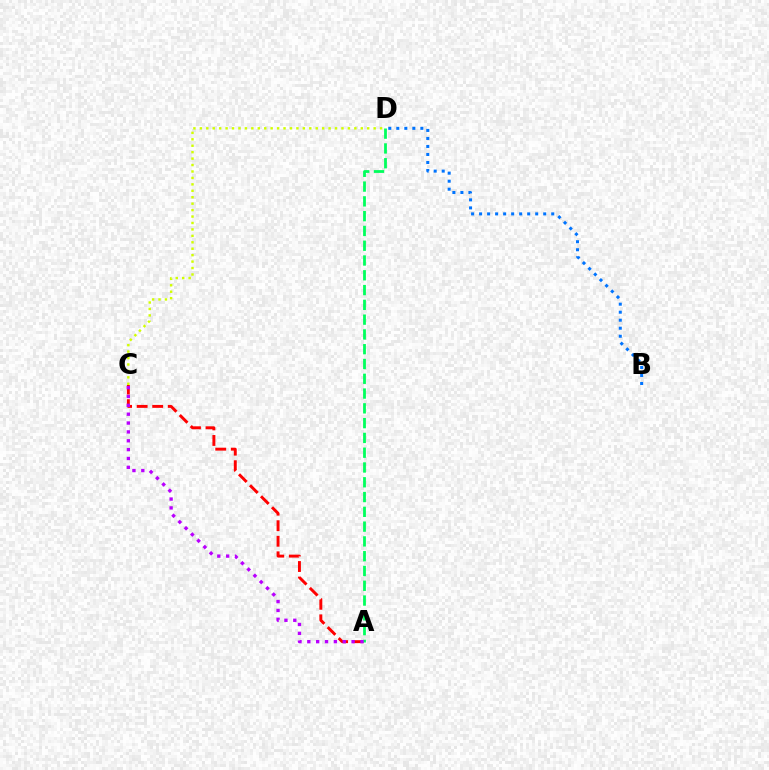{('A', 'C'): [{'color': '#ff0000', 'line_style': 'dashed', 'thickness': 2.11}, {'color': '#b900ff', 'line_style': 'dotted', 'thickness': 2.41}], ('C', 'D'): [{'color': '#d1ff00', 'line_style': 'dotted', 'thickness': 1.75}], ('A', 'D'): [{'color': '#00ff5c', 'line_style': 'dashed', 'thickness': 2.01}], ('B', 'D'): [{'color': '#0074ff', 'line_style': 'dotted', 'thickness': 2.18}]}